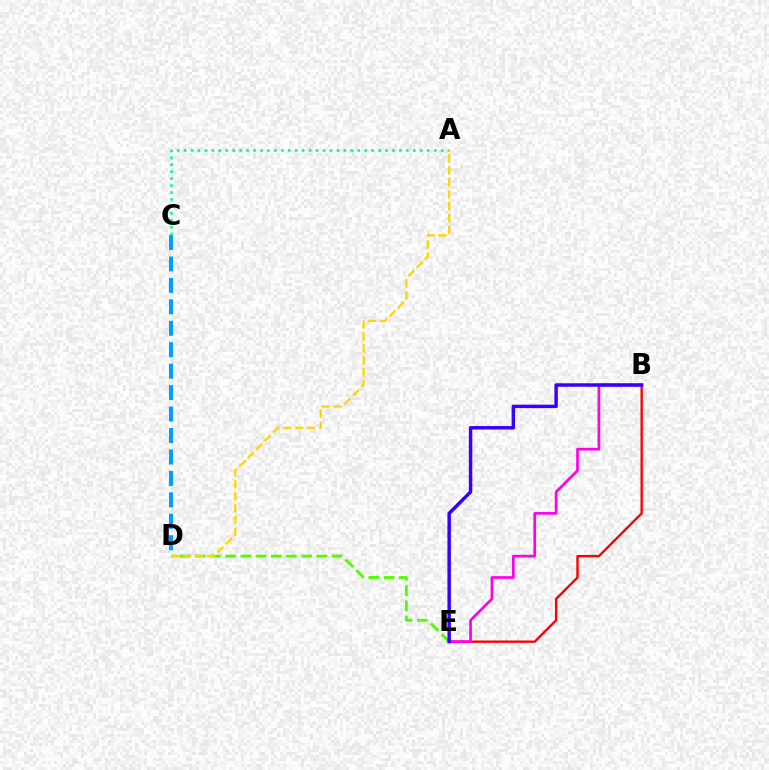{('C', 'D'): [{'color': '#009eff', 'line_style': 'dashed', 'thickness': 2.91}], ('A', 'C'): [{'color': '#00ff86', 'line_style': 'dotted', 'thickness': 1.89}], ('D', 'E'): [{'color': '#4fff00', 'line_style': 'dashed', 'thickness': 2.07}], ('B', 'E'): [{'color': '#ff0000', 'line_style': 'solid', 'thickness': 1.7}, {'color': '#ff00ed', 'line_style': 'solid', 'thickness': 1.94}, {'color': '#3700ff', 'line_style': 'solid', 'thickness': 2.49}], ('A', 'D'): [{'color': '#ffd500', 'line_style': 'dashed', 'thickness': 1.62}]}